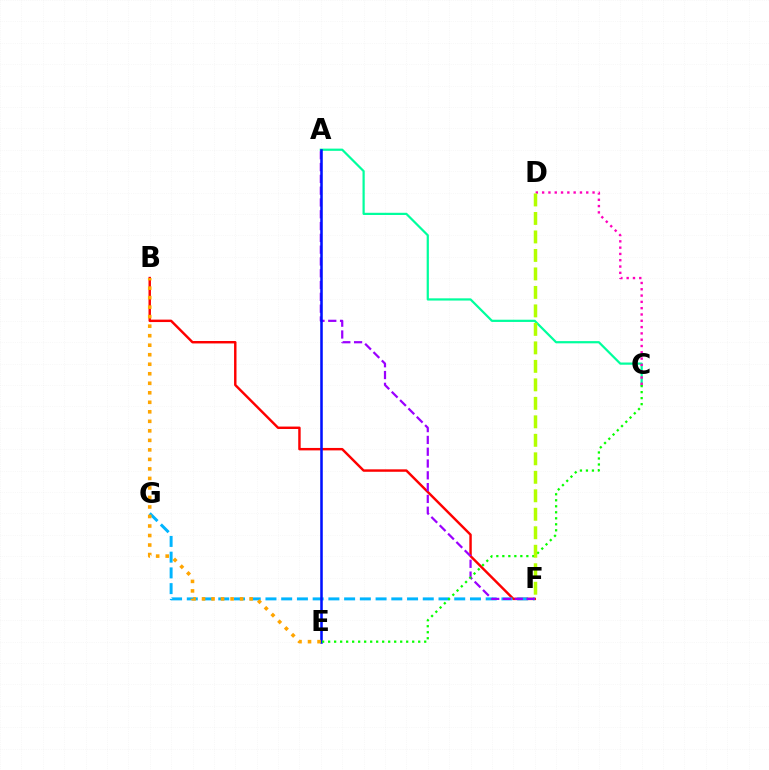{('B', 'F'): [{'color': '#ff0000', 'line_style': 'solid', 'thickness': 1.76}], ('A', 'C'): [{'color': '#00ff9d', 'line_style': 'solid', 'thickness': 1.6}], ('F', 'G'): [{'color': '#00b5ff', 'line_style': 'dashed', 'thickness': 2.14}], ('C', 'D'): [{'color': '#ff00bd', 'line_style': 'dotted', 'thickness': 1.71}], ('A', 'F'): [{'color': '#9b00ff', 'line_style': 'dashed', 'thickness': 1.6}], ('A', 'E'): [{'color': '#0010ff', 'line_style': 'solid', 'thickness': 1.83}], ('C', 'E'): [{'color': '#08ff00', 'line_style': 'dotted', 'thickness': 1.63}], ('D', 'F'): [{'color': '#b3ff00', 'line_style': 'dashed', 'thickness': 2.51}], ('B', 'E'): [{'color': '#ffa500', 'line_style': 'dotted', 'thickness': 2.59}]}